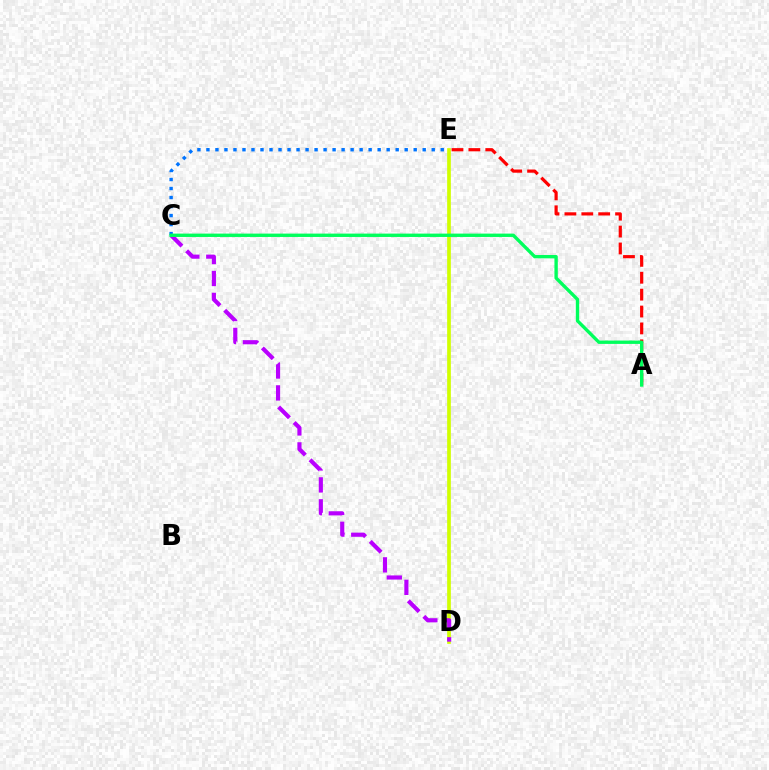{('A', 'E'): [{'color': '#ff0000', 'line_style': 'dashed', 'thickness': 2.29}], ('D', 'E'): [{'color': '#d1ff00', 'line_style': 'solid', 'thickness': 2.66}], ('C', 'D'): [{'color': '#b900ff', 'line_style': 'dashed', 'thickness': 2.98}], ('C', 'E'): [{'color': '#0074ff', 'line_style': 'dotted', 'thickness': 2.45}], ('A', 'C'): [{'color': '#00ff5c', 'line_style': 'solid', 'thickness': 2.42}]}